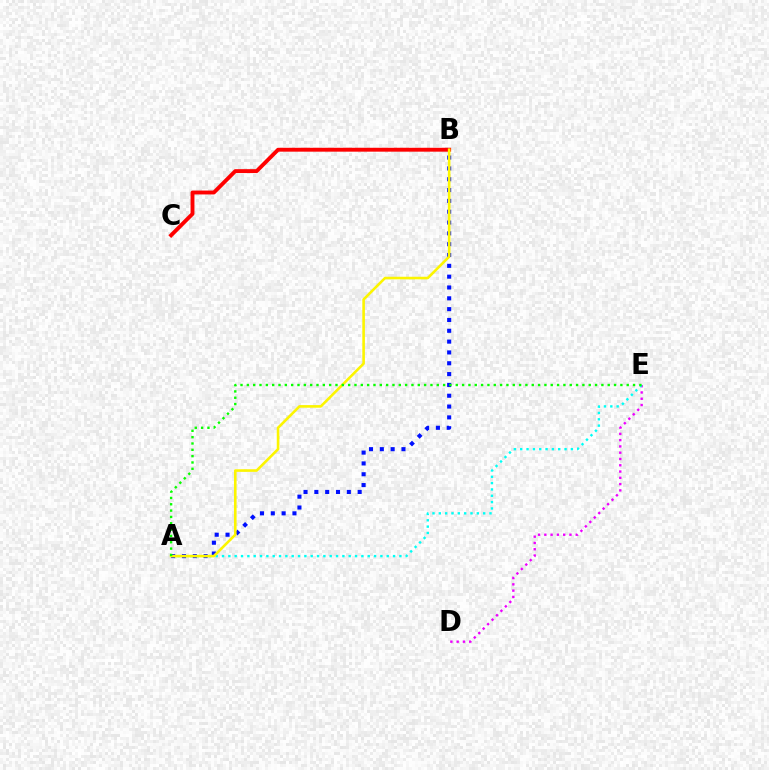{('D', 'E'): [{'color': '#ee00ff', 'line_style': 'dotted', 'thickness': 1.71}], ('B', 'C'): [{'color': '#ff0000', 'line_style': 'solid', 'thickness': 2.8}], ('A', 'E'): [{'color': '#00fff6', 'line_style': 'dotted', 'thickness': 1.72}, {'color': '#08ff00', 'line_style': 'dotted', 'thickness': 1.72}], ('A', 'B'): [{'color': '#0010ff', 'line_style': 'dotted', 'thickness': 2.94}, {'color': '#fcf500', 'line_style': 'solid', 'thickness': 1.88}]}